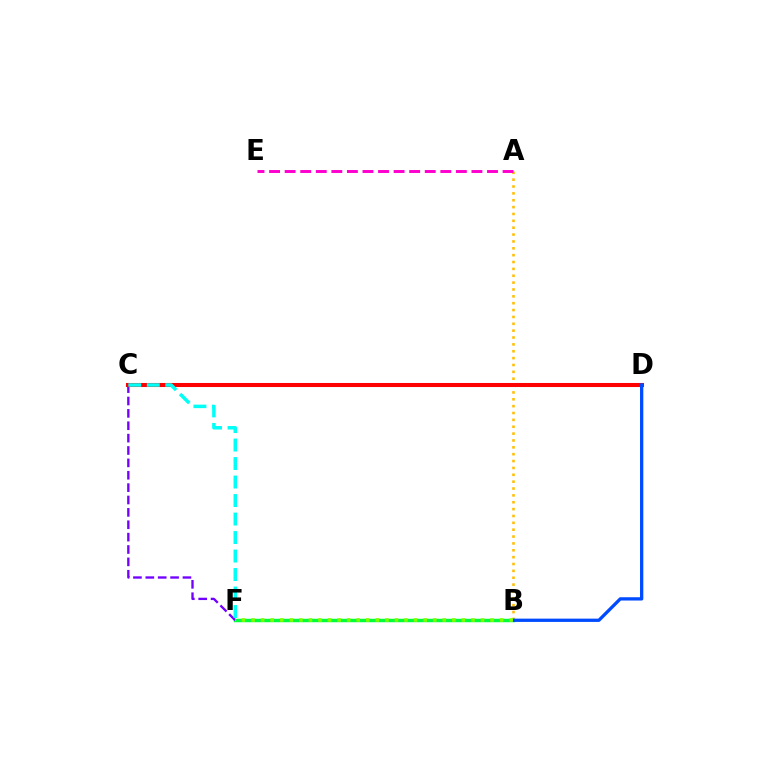{('A', 'B'): [{'color': '#ffbd00', 'line_style': 'dotted', 'thickness': 1.86}], ('B', 'F'): [{'color': '#00ff39', 'line_style': 'solid', 'thickness': 2.48}, {'color': '#84ff00', 'line_style': 'dotted', 'thickness': 2.6}], ('C', 'F'): [{'color': '#7200ff', 'line_style': 'dashed', 'thickness': 1.68}, {'color': '#00fff6', 'line_style': 'dashed', 'thickness': 2.51}], ('C', 'D'): [{'color': '#ff0000', 'line_style': 'solid', 'thickness': 2.92}], ('B', 'D'): [{'color': '#004bff', 'line_style': 'solid', 'thickness': 2.36}], ('A', 'E'): [{'color': '#ff00cf', 'line_style': 'dashed', 'thickness': 2.11}]}